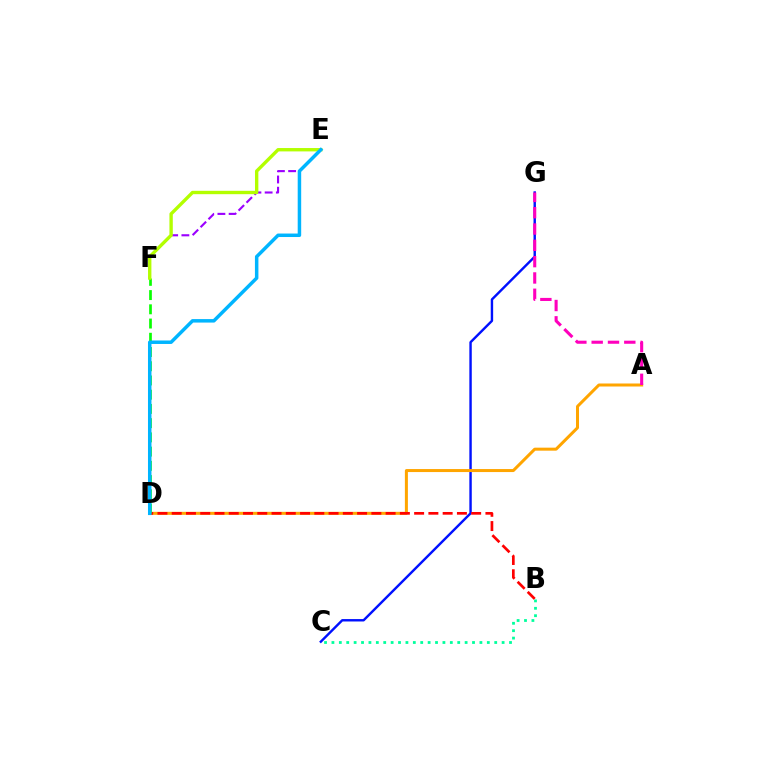{('C', 'G'): [{'color': '#0010ff', 'line_style': 'solid', 'thickness': 1.73}], ('A', 'D'): [{'color': '#ffa500', 'line_style': 'solid', 'thickness': 2.17}], ('B', 'D'): [{'color': '#ff0000', 'line_style': 'dashed', 'thickness': 1.94}], ('A', 'G'): [{'color': '#ff00bd', 'line_style': 'dashed', 'thickness': 2.22}], ('D', 'F'): [{'color': '#08ff00', 'line_style': 'dashed', 'thickness': 1.93}], ('E', 'F'): [{'color': '#9b00ff', 'line_style': 'dashed', 'thickness': 1.52}, {'color': '#b3ff00', 'line_style': 'solid', 'thickness': 2.42}], ('D', 'E'): [{'color': '#00b5ff', 'line_style': 'solid', 'thickness': 2.51}], ('B', 'C'): [{'color': '#00ff9d', 'line_style': 'dotted', 'thickness': 2.01}]}